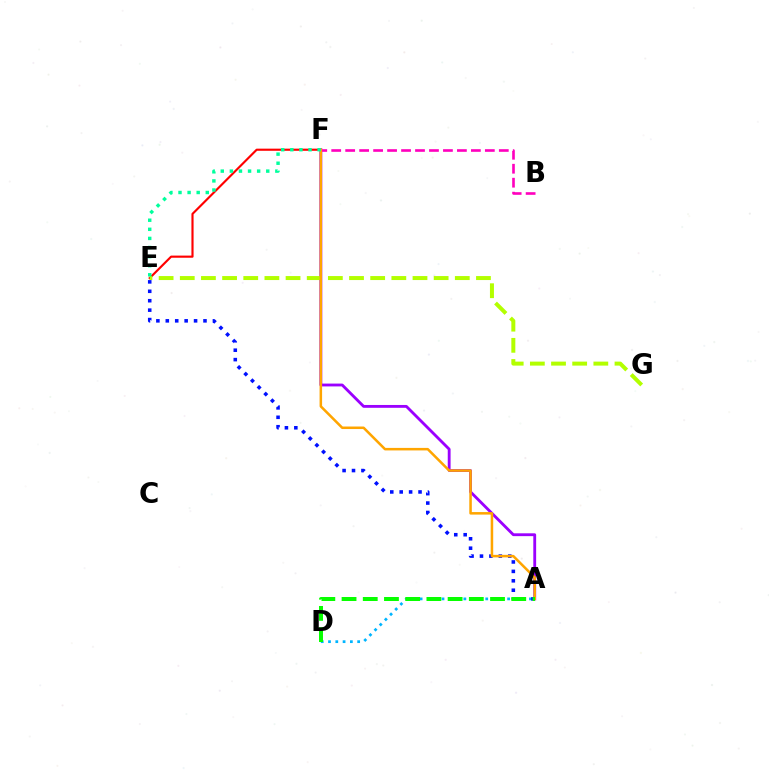{('E', 'F'): [{'color': '#ff0000', 'line_style': 'solid', 'thickness': 1.54}, {'color': '#00ff9d', 'line_style': 'dotted', 'thickness': 2.47}], ('A', 'F'): [{'color': '#9b00ff', 'line_style': 'solid', 'thickness': 2.04}, {'color': '#ffa500', 'line_style': 'solid', 'thickness': 1.82}], ('B', 'F'): [{'color': '#ff00bd', 'line_style': 'dashed', 'thickness': 1.9}], ('A', 'D'): [{'color': '#00b5ff', 'line_style': 'dotted', 'thickness': 1.98}, {'color': '#08ff00', 'line_style': 'dashed', 'thickness': 2.88}], ('E', 'G'): [{'color': '#b3ff00', 'line_style': 'dashed', 'thickness': 2.87}], ('A', 'E'): [{'color': '#0010ff', 'line_style': 'dotted', 'thickness': 2.56}]}